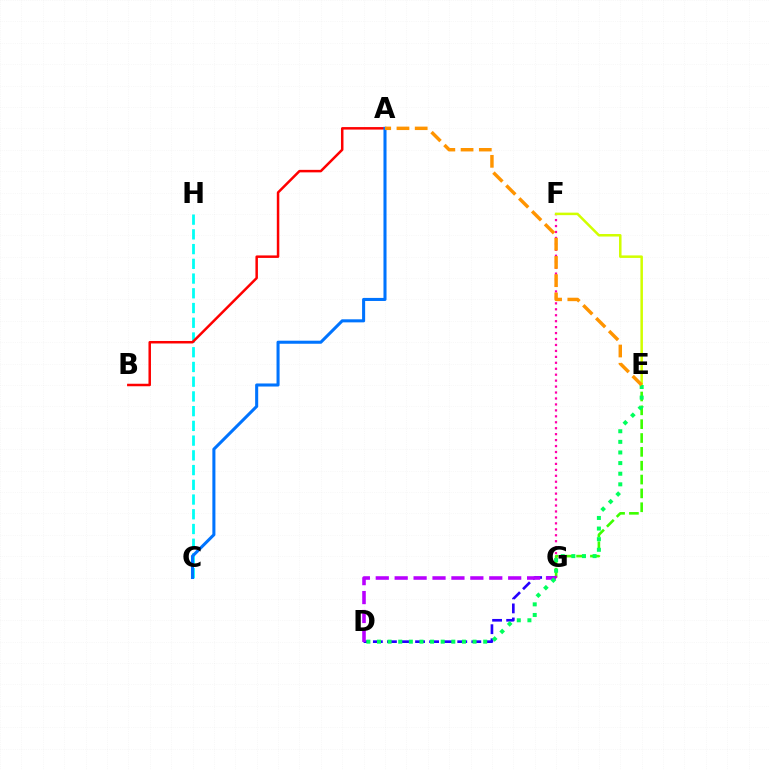{('E', 'G'): [{'color': '#3dff00', 'line_style': 'dashed', 'thickness': 1.88}], ('F', 'G'): [{'color': '#ff00ac', 'line_style': 'dotted', 'thickness': 1.62}], ('D', 'G'): [{'color': '#2500ff', 'line_style': 'dashed', 'thickness': 1.91}, {'color': '#b900ff', 'line_style': 'dashed', 'thickness': 2.57}], ('C', 'H'): [{'color': '#00fff6', 'line_style': 'dashed', 'thickness': 2.0}], ('A', 'B'): [{'color': '#ff0000', 'line_style': 'solid', 'thickness': 1.8}], ('E', 'F'): [{'color': '#d1ff00', 'line_style': 'solid', 'thickness': 1.81}], ('D', 'E'): [{'color': '#00ff5c', 'line_style': 'dotted', 'thickness': 2.89}], ('A', 'C'): [{'color': '#0074ff', 'line_style': 'solid', 'thickness': 2.2}], ('A', 'E'): [{'color': '#ff9400', 'line_style': 'dashed', 'thickness': 2.48}]}